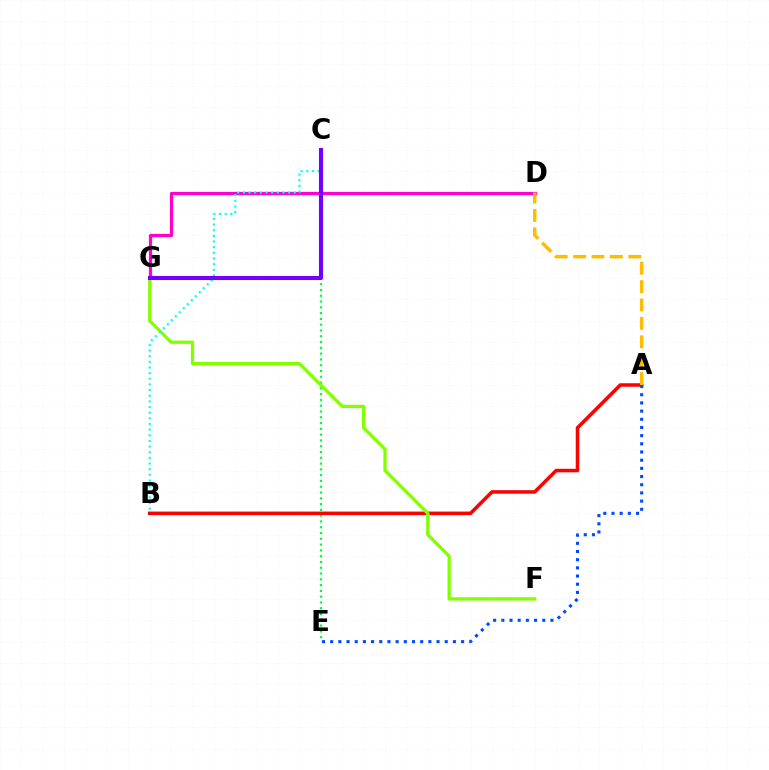{('C', 'E'): [{'color': '#00ff39', 'line_style': 'dotted', 'thickness': 1.57}], ('D', 'G'): [{'color': '#ff00cf', 'line_style': 'solid', 'thickness': 2.32}], ('A', 'B'): [{'color': '#ff0000', 'line_style': 'solid', 'thickness': 2.54}], ('A', 'E'): [{'color': '#004bff', 'line_style': 'dotted', 'thickness': 2.22}], ('F', 'G'): [{'color': '#84ff00', 'line_style': 'solid', 'thickness': 2.35}], ('B', 'C'): [{'color': '#00fff6', 'line_style': 'dotted', 'thickness': 1.53}], ('A', 'D'): [{'color': '#ffbd00', 'line_style': 'dashed', 'thickness': 2.5}], ('C', 'G'): [{'color': '#7200ff', 'line_style': 'solid', 'thickness': 2.96}]}